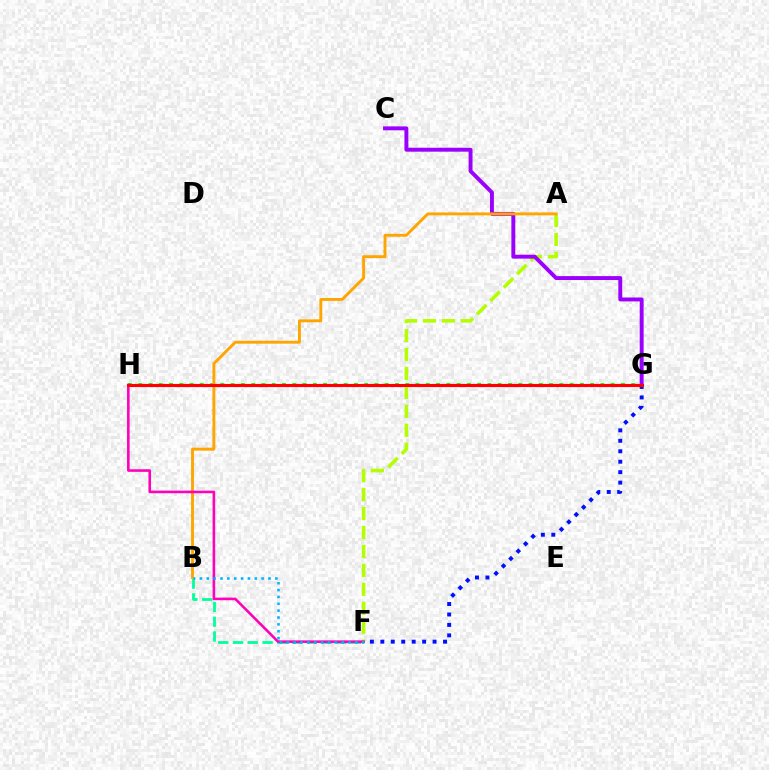{('G', 'H'): [{'color': '#08ff00', 'line_style': 'dotted', 'thickness': 2.79}, {'color': '#ff0000', 'line_style': 'solid', 'thickness': 2.25}], ('A', 'F'): [{'color': '#b3ff00', 'line_style': 'dashed', 'thickness': 2.57}], ('C', 'G'): [{'color': '#9b00ff', 'line_style': 'solid', 'thickness': 2.82}], ('B', 'F'): [{'color': '#00ff9d', 'line_style': 'dashed', 'thickness': 2.01}, {'color': '#00b5ff', 'line_style': 'dotted', 'thickness': 1.86}], ('A', 'B'): [{'color': '#ffa500', 'line_style': 'solid', 'thickness': 2.08}], ('F', 'H'): [{'color': '#ff00bd', 'line_style': 'solid', 'thickness': 1.87}], ('F', 'G'): [{'color': '#0010ff', 'line_style': 'dotted', 'thickness': 2.84}]}